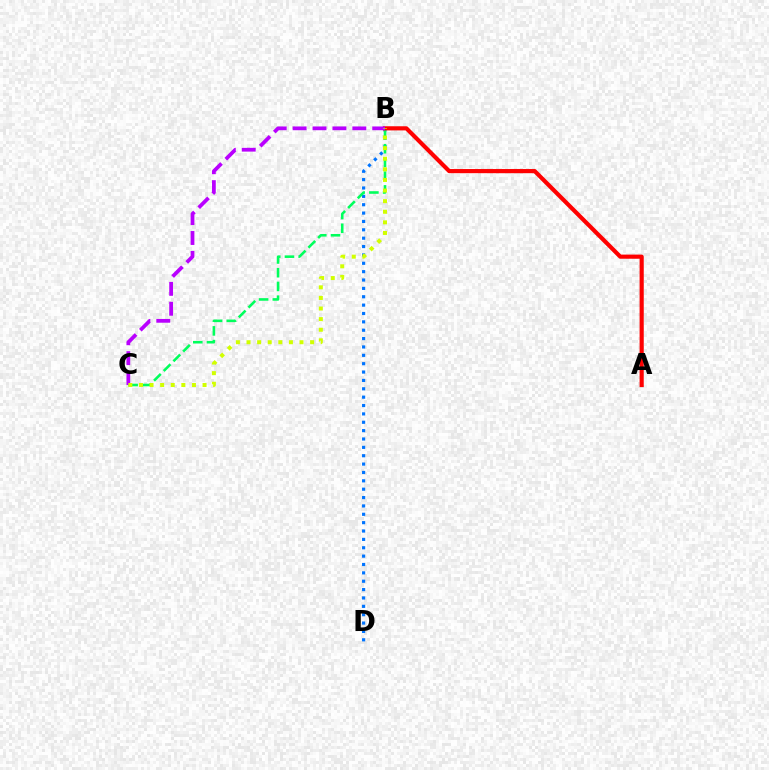{('B', 'D'): [{'color': '#0074ff', 'line_style': 'dotted', 'thickness': 2.27}], ('B', 'C'): [{'color': '#00ff5c', 'line_style': 'dashed', 'thickness': 1.86}, {'color': '#b900ff', 'line_style': 'dashed', 'thickness': 2.7}, {'color': '#d1ff00', 'line_style': 'dotted', 'thickness': 2.88}], ('A', 'B'): [{'color': '#ff0000', 'line_style': 'solid', 'thickness': 2.99}]}